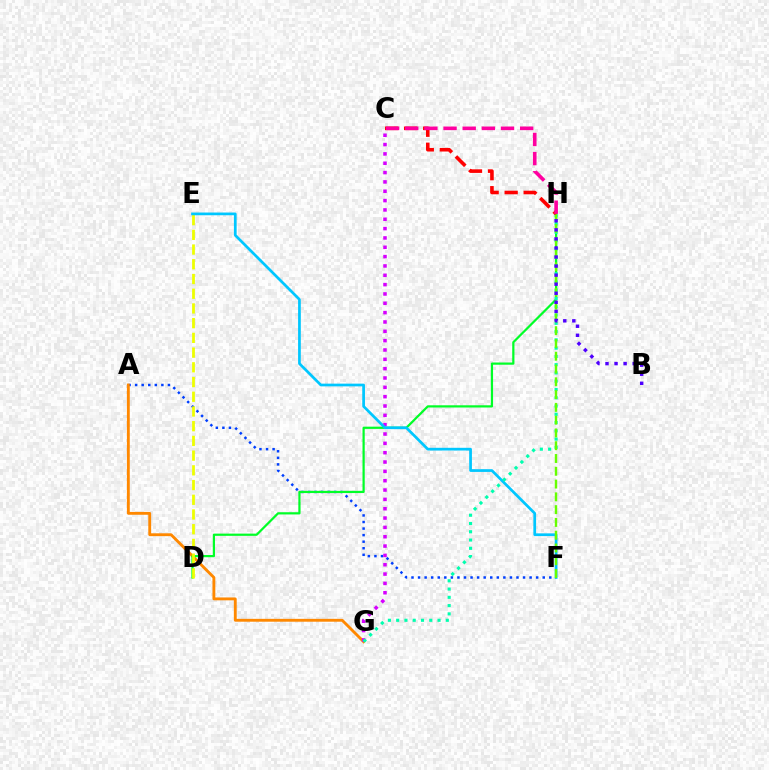{('A', 'F'): [{'color': '#003fff', 'line_style': 'dotted', 'thickness': 1.78}], ('A', 'G'): [{'color': '#ff8800', 'line_style': 'solid', 'thickness': 2.06}], ('C', 'G'): [{'color': '#d600ff', 'line_style': 'dotted', 'thickness': 2.54}], ('D', 'H'): [{'color': '#00ff27', 'line_style': 'solid', 'thickness': 1.6}], ('D', 'E'): [{'color': '#eeff00', 'line_style': 'dashed', 'thickness': 2.0}], ('E', 'F'): [{'color': '#00c7ff', 'line_style': 'solid', 'thickness': 1.96}], ('G', 'H'): [{'color': '#00ffaf', 'line_style': 'dotted', 'thickness': 2.25}], ('F', 'H'): [{'color': '#66ff00', 'line_style': 'dashed', 'thickness': 1.74}], ('B', 'H'): [{'color': '#4f00ff', 'line_style': 'dotted', 'thickness': 2.46}], ('C', 'H'): [{'color': '#ff0000', 'line_style': 'dashed', 'thickness': 2.58}, {'color': '#ff00a0', 'line_style': 'dashed', 'thickness': 2.6}]}